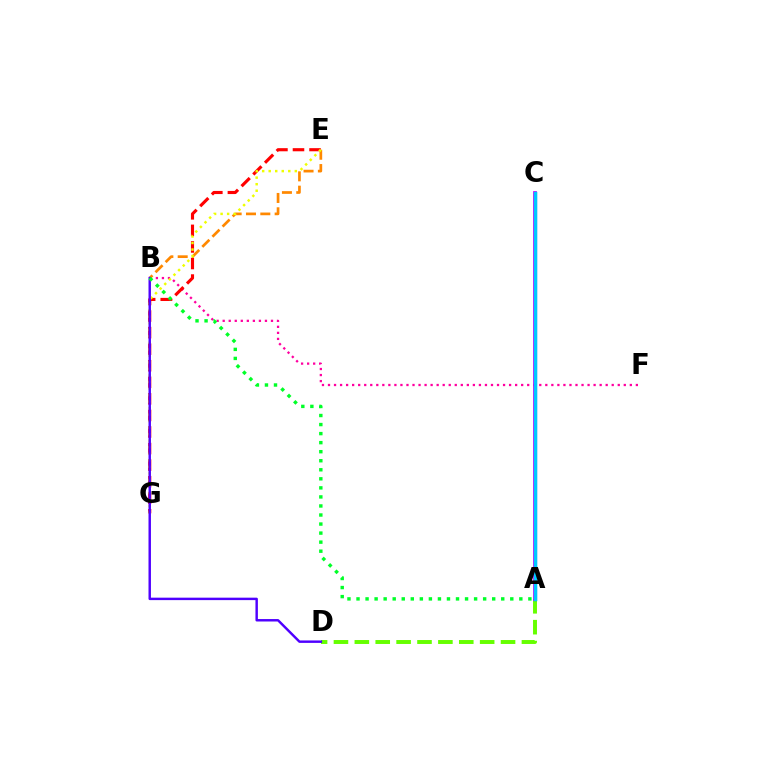{('A', 'D'): [{'color': '#66ff00', 'line_style': 'dashed', 'thickness': 2.84}], ('A', 'C'): [{'color': '#00ffaf', 'line_style': 'solid', 'thickness': 2.27}, {'color': '#d600ff', 'line_style': 'solid', 'thickness': 2.7}, {'color': '#003fff', 'line_style': 'solid', 'thickness': 2.27}, {'color': '#00c7ff', 'line_style': 'solid', 'thickness': 2.39}], ('B', 'F'): [{'color': '#ff00a0', 'line_style': 'dotted', 'thickness': 1.64}], ('E', 'G'): [{'color': '#ff0000', 'line_style': 'dashed', 'thickness': 2.25}, {'color': '#eeff00', 'line_style': 'dotted', 'thickness': 1.77}], ('B', 'E'): [{'color': '#ff8800', 'line_style': 'dashed', 'thickness': 1.95}], ('B', 'D'): [{'color': '#4f00ff', 'line_style': 'solid', 'thickness': 1.76}], ('A', 'B'): [{'color': '#00ff27', 'line_style': 'dotted', 'thickness': 2.46}]}